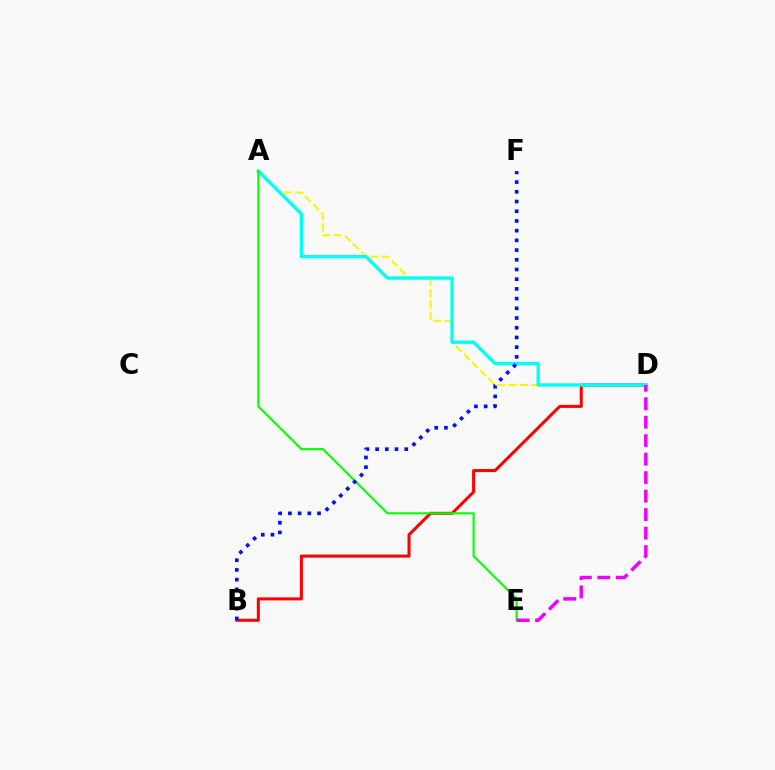{('B', 'D'): [{'color': '#ff0000', 'line_style': 'solid', 'thickness': 2.19}], ('A', 'D'): [{'color': '#fcf500', 'line_style': 'dashed', 'thickness': 1.55}, {'color': '#00fff6', 'line_style': 'solid', 'thickness': 2.41}], ('A', 'E'): [{'color': '#08ff00', 'line_style': 'solid', 'thickness': 1.53}], ('D', 'E'): [{'color': '#ee00ff', 'line_style': 'dashed', 'thickness': 2.51}], ('B', 'F'): [{'color': '#0010ff', 'line_style': 'dotted', 'thickness': 2.64}]}